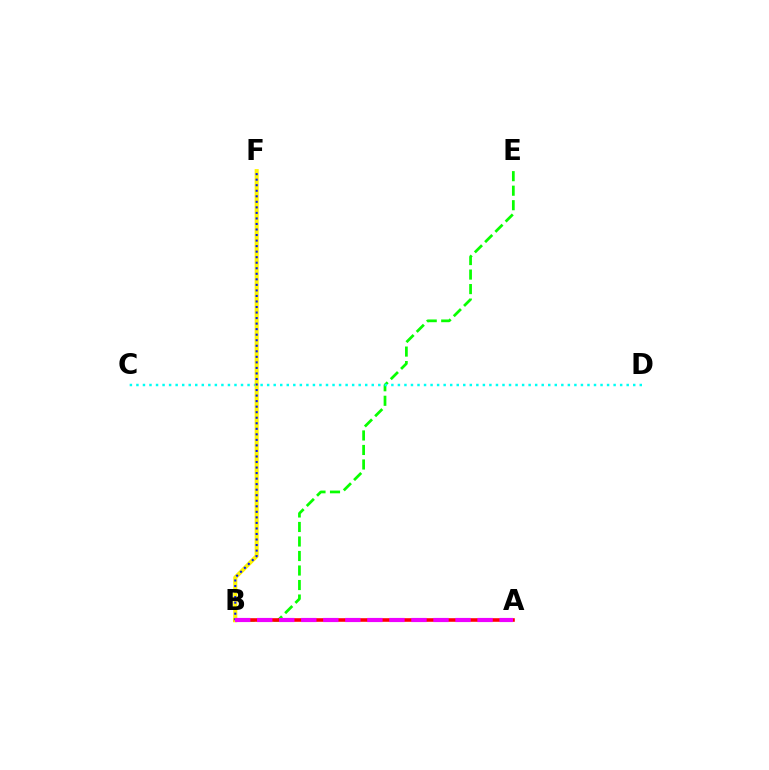{('B', 'E'): [{'color': '#08ff00', 'line_style': 'dashed', 'thickness': 1.97}], ('C', 'D'): [{'color': '#00fff6', 'line_style': 'dotted', 'thickness': 1.78}], ('A', 'B'): [{'color': '#ff0000', 'line_style': 'solid', 'thickness': 2.58}, {'color': '#ee00ff', 'line_style': 'dashed', 'thickness': 2.99}], ('B', 'F'): [{'color': '#fcf500', 'line_style': 'solid', 'thickness': 2.92}, {'color': '#0010ff', 'line_style': 'dotted', 'thickness': 1.5}]}